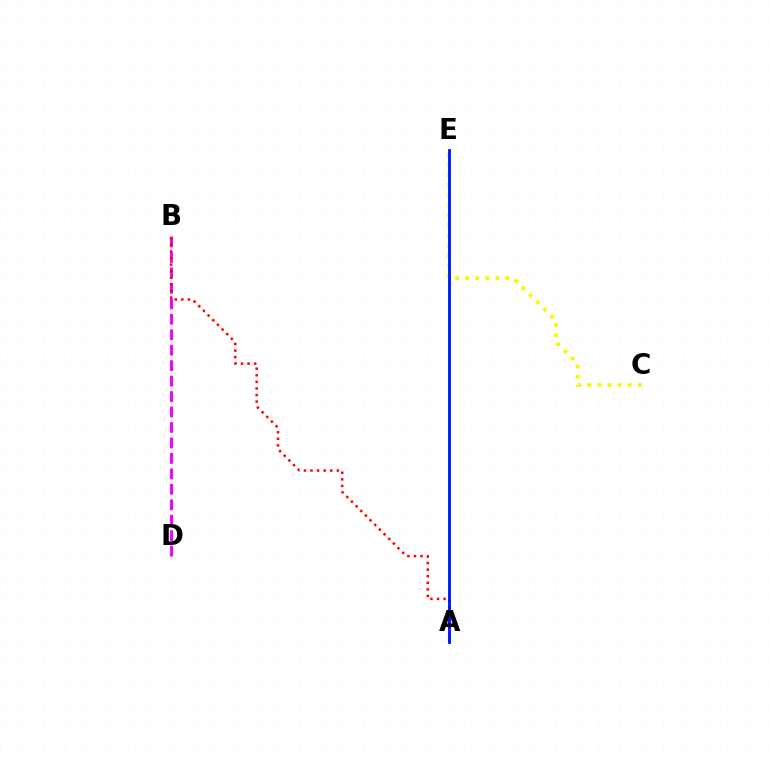{('A', 'E'): [{'color': '#08ff00', 'line_style': 'dotted', 'thickness': 2.05}, {'color': '#00fff6', 'line_style': 'solid', 'thickness': 1.81}, {'color': '#0010ff', 'line_style': 'solid', 'thickness': 1.96}], ('C', 'E'): [{'color': '#fcf500', 'line_style': 'dotted', 'thickness': 2.74}], ('B', 'D'): [{'color': '#ee00ff', 'line_style': 'dashed', 'thickness': 2.1}], ('A', 'B'): [{'color': '#ff0000', 'line_style': 'dotted', 'thickness': 1.79}]}